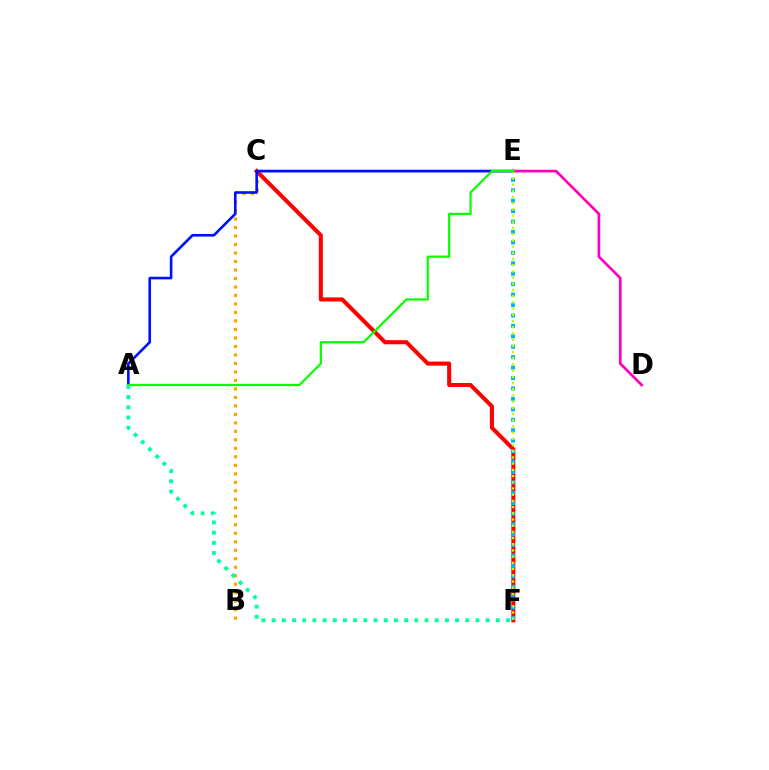{('B', 'C'): [{'color': '#ffa500', 'line_style': 'dotted', 'thickness': 2.31}], ('C', 'F'): [{'color': '#ff0000', 'line_style': 'solid', 'thickness': 2.92}], ('C', 'E'): [{'color': '#9b00ff', 'line_style': 'solid', 'thickness': 1.63}], ('A', 'E'): [{'color': '#0010ff', 'line_style': 'solid', 'thickness': 1.89}, {'color': '#08ff00', 'line_style': 'solid', 'thickness': 1.6}], ('E', 'F'): [{'color': '#00b5ff', 'line_style': 'dotted', 'thickness': 2.83}, {'color': '#b3ff00', 'line_style': 'dotted', 'thickness': 1.69}], ('D', 'E'): [{'color': '#ff00bd', 'line_style': 'solid', 'thickness': 1.94}], ('A', 'F'): [{'color': '#00ff9d', 'line_style': 'dotted', 'thickness': 2.77}]}